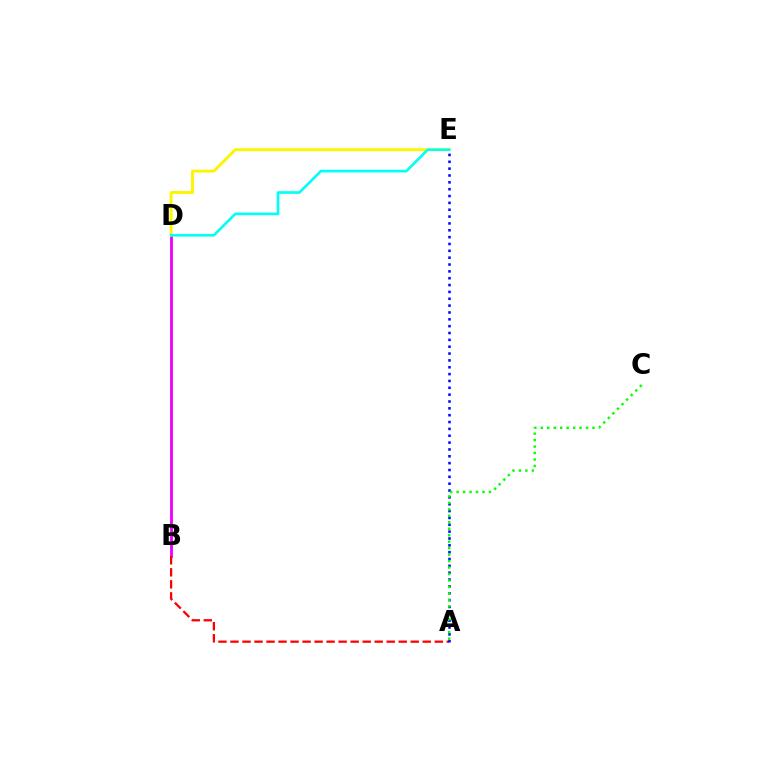{('B', 'D'): [{'color': '#ee00ff', 'line_style': 'solid', 'thickness': 2.04}], ('A', 'B'): [{'color': '#ff0000', 'line_style': 'dashed', 'thickness': 1.63}], ('A', 'E'): [{'color': '#0010ff', 'line_style': 'dotted', 'thickness': 1.86}], ('A', 'C'): [{'color': '#08ff00', 'line_style': 'dotted', 'thickness': 1.76}], ('D', 'E'): [{'color': '#fcf500', 'line_style': 'solid', 'thickness': 2.1}, {'color': '#00fff6', 'line_style': 'solid', 'thickness': 1.9}]}